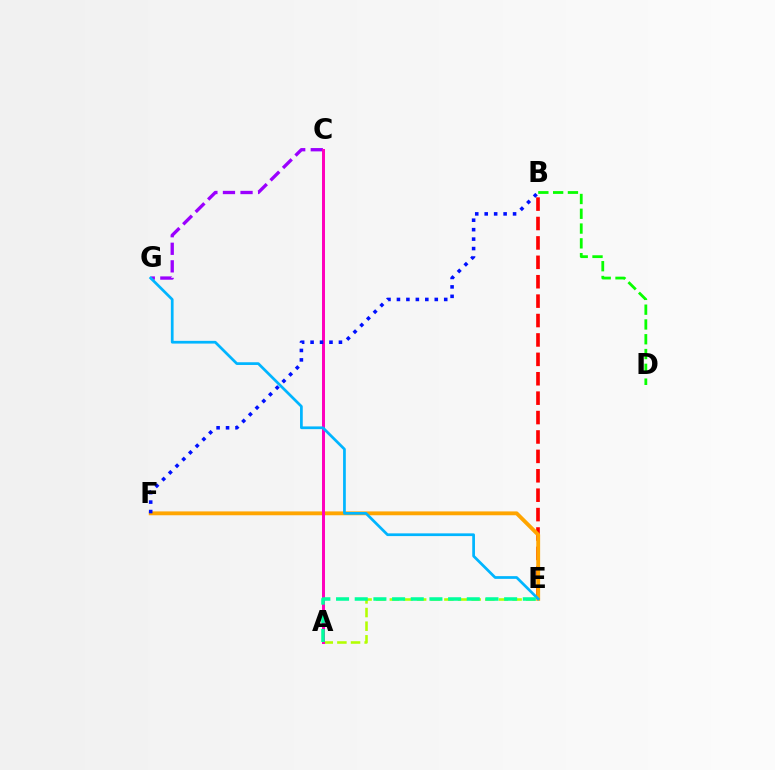{('B', 'E'): [{'color': '#ff0000', 'line_style': 'dashed', 'thickness': 2.64}], ('B', 'D'): [{'color': '#08ff00', 'line_style': 'dashed', 'thickness': 2.01}], ('E', 'F'): [{'color': '#ffa500', 'line_style': 'solid', 'thickness': 2.77}], ('A', 'E'): [{'color': '#b3ff00', 'line_style': 'dashed', 'thickness': 1.85}, {'color': '#00ff9d', 'line_style': 'dashed', 'thickness': 2.54}], ('C', 'G'): [{'color': '#9b00ff', 'line_style': 'dashed', 'thickness': 2.39}], ('A', 'C'): [{'color': '#ff00bd', 'line_style': 'solid', 'thickness': 2.14}], ('E', 'G'): [{'color': '#00b5ff', 'line_style': 'solid', 'thickness': 1.96}], ('B', 'F'): [{'color': '#0010ff', 'line_style': 'dotted', 'thickness': 2.57}]}